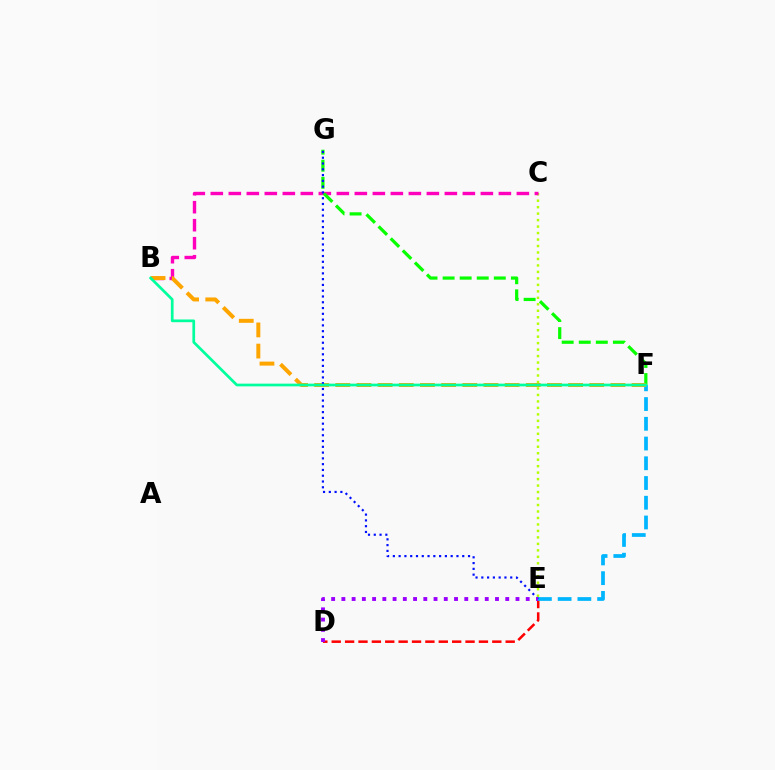{('D', 'E'): [{'color': '#ff0000', 'line_style': 'dashed', 'thickness': 1.82}, {'color': '#9b00ff', 'line_style': 'dotted', 'thickness': 2.78}], ('E', 'F'): [{'color': '#00b5ff', 'line_style': 'dashed', 'thickness': 2.68}], ('C', 'E'): [{'color': '#b3ff00', 'line_style': 'dotted', 'thickness': 1.76}], ('B', 'C'): [{'color': '#ff00bd', 'line_style': 'dashed', 'thickness': 2.45}], ('F', 'G'): [{'color': '#08ff00', 'line_style': 'dashed', 'thickness': 2.32}], ('B', 'F'): [{'color': '#ffa500', 'line_style': 'dashed', 'thickness': 2.87}, {'color': '#00ff9d', 'line_style': 'solid', 'thickness': 1.95}], ('E', 'G'): [{'color': '#0010ff', 'line_style': 'dotted', 'thickness': 1.57}]}